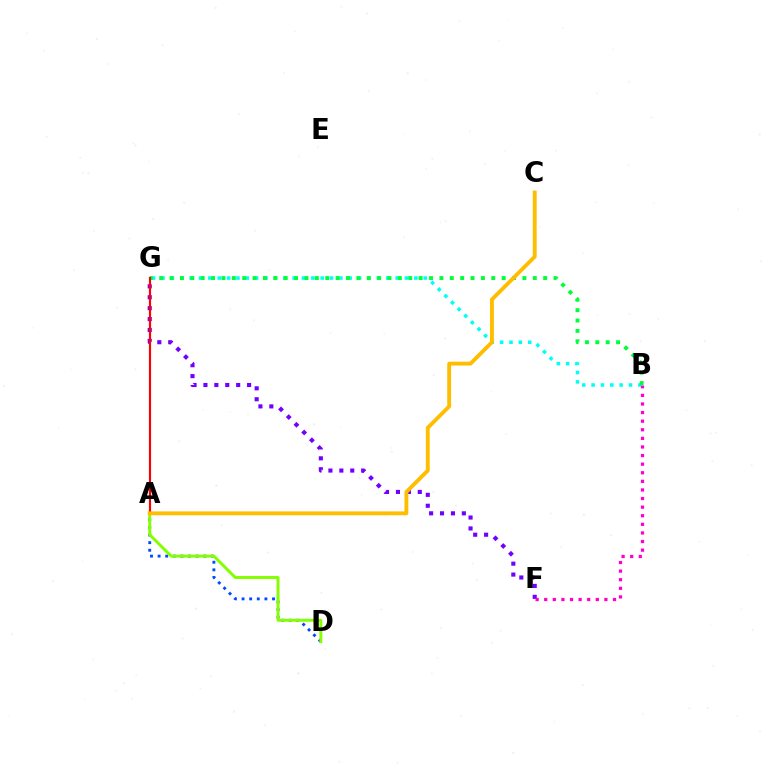{('F', 'G'): [{'color': '#7200ff', 'line_style': 'dotted', 'thickness': 2.96}], ('B', 'G'): [{'color': '#00fff6', 'line_style': 'dotted', 'thickness': 2.54}, {'color': '#00ff39', 'line_style': 'dotted', 'thickness': 2.82}], ('B', 'F'): [{'color': '#ff00cf', 'line_style': 'dotted', 'thickness': 2.34}], ('A', 'D'): [{'color': '#004bff', 'line_style': 'dotted', 'thickness': 2.07}, {'color': '#84ff00', 'line_style': 'solid', 'thickness': 2.12}], ('A', 'G'): [{'color': '#ff0000', 'line_style': 'solid', 'thickness': 1.55}], ('A', 'C'): [{'color': '#ffbd00', 'line_style': 'solid', 'thickness': 2.78}]}